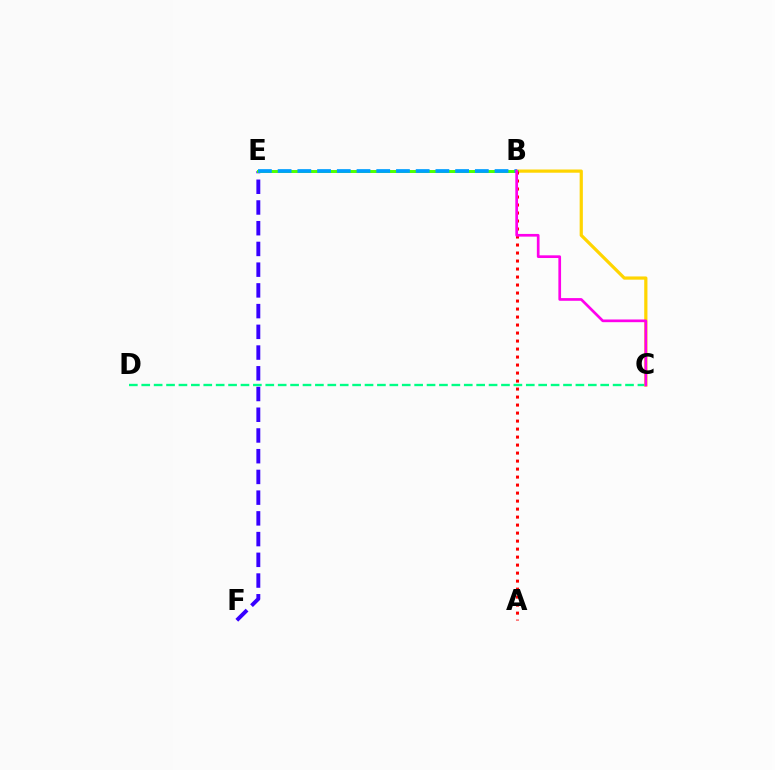{('C', 'D'): [{'color': '#00ff86', 'line_style': 'dashed', 'thickness': 1.69}], ('E', 'F'): [{'color': '#3700ff', 'line_style': 'dashed', 'thickness': 2.82}], ('B', 'C'): [{'color': '#ffd500', 'line_style': 'solid', 'thickness': 2.31}, {'color': '#ff00ed', 'line_style': 'solid', 'thickness': 1.94}], ('B', 'E'): [{'color': '#4fff00', 'line_style': 'solid', 'thickness': 2.14}, {'color': '#009eff', 'line_style': 'dashed', 'thickness': 2.68}], ('A', 'B'): [{'color': '#ff0000', 'line_style': 'dotted', 'thickness': 2.17}]}